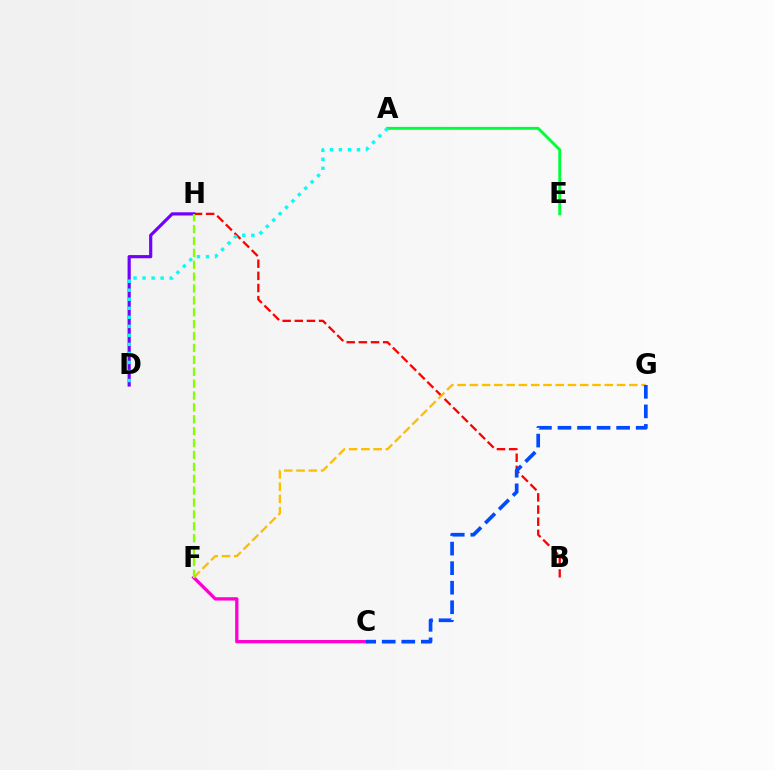{('C', 'F'): [{'color': '#ff00cf', 'line_style': 'solid', 'thickness': 2.38}], ('B', 'H'): [{'color': '#ff0000', 'line_style': 'dashed', 'thickness': 1.65}], ('F', 'G'): [{'color': '#ffbd00', 'line_style': 'dashed', 'thickness': 1.67}], ('C', 'G'): [{'color': '#004bff', 'line_style': 'dashed', 'thickness': 2.66}], ('D', 'H'): [{'color': '#7200ff', 'line_style': 'solid', 'thickness': 2.29}], ('F', 'H'): [{'color': '#84ff00', 'line_style': 'dashed', 'thickness': 1.62}], ('A', 'E'): [{'color': '#00ff39', 'line_style': 'solid', 'thickness': 2.09}], ('A', 'D'): [{'color': '#00fff6', 'line_style': 'dotted', 'thickness': 2.45}]}